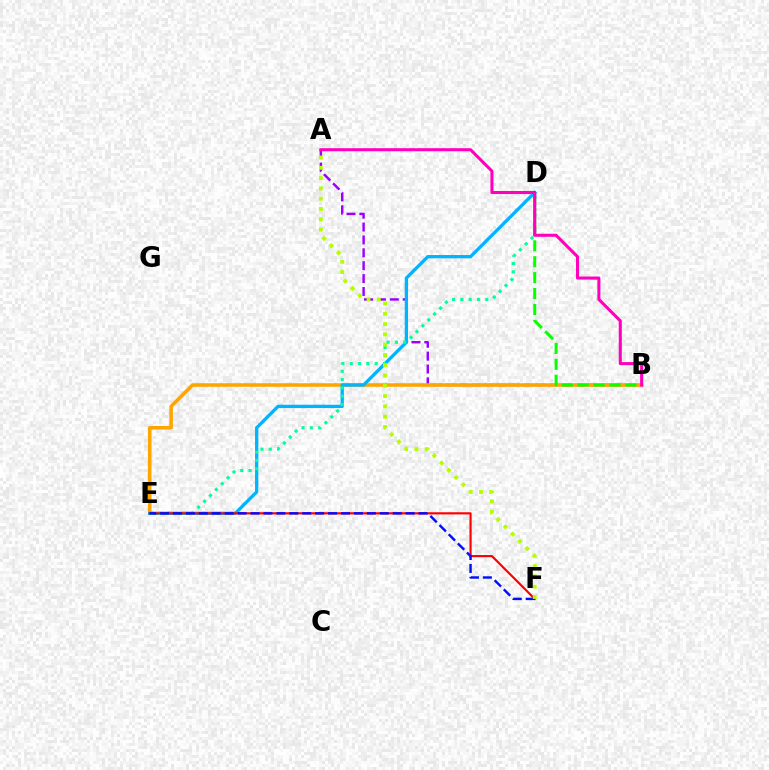{('A', 'B'): [{'color': '#9b00ff', 'line_style': 'dashed', 'thickness': 1.75}, {'color': '#ff00bd', 'line_style': 'solid', 'thickness': 2.2}], ('B', 'E'): [{'color': '#ffa500', 'line_style': 'solid', 'thickness': 2.56}], ('D', 'E'): [{'color': '#00b5ff', 'line_style': 'solid', 'thickness': 2.38}, {'color': '#00ff9d', 'line_style': 'dotted', 'thickness': 2.26}], ('B', 'D'): [{'color': '#08ff00', 'line_style': 'dashed', 'thickness': 2.16}], ('E', 'F'): [{'color': '#ff0000', 'line_style': 'solid', 'thickness': 1.56}, {'color': '#0010ff', 'line_style': 'dashed', 'thickness': 1.76}], ('A', 'F'): [{'color': '#b3ff00', 'line_style': 'dotted', 'thickness': 2.79}]}